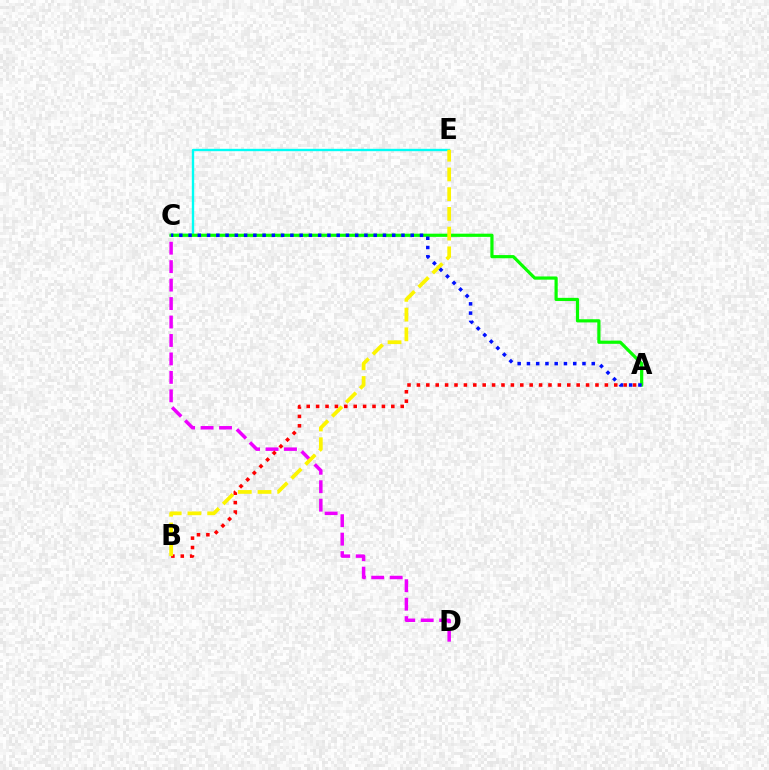{('C', 'E'): [{'color': '#00fff6', 'line_style': 'solid', 'thickness': 1.7}], ('C', 'D'): [{'color': '#ee00ff', 'line_style': 'dashed', 'thickness': 2.51}], ('A', 'C'): [{'color': '#08ff00', 'line_style': 'solid', 'thickness': 2.3}, {'color': '#0010ff', 'line_style': 'dotted', 'thickness': 2.52}], ('A', 'B'): [{'color': '#ff0000', 'line_style': 'dotted', 'thickness': 2.55}], ('B', 'E'): [{'color': '#fcf500', 'line_style': 'dashed', 'thickness': 2.68}]}